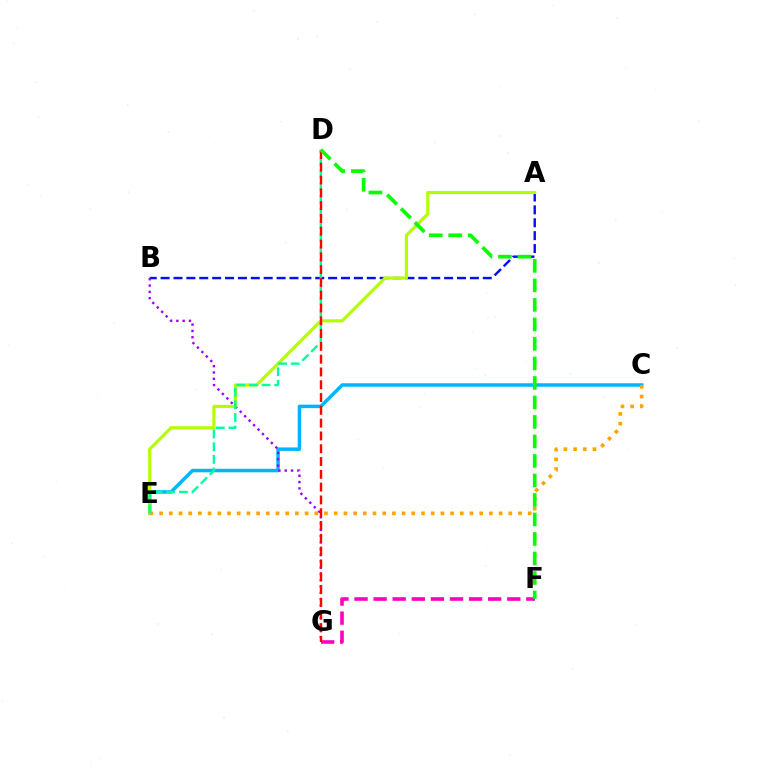{('C', 'E'): [{'color': '#00b5ff', 'line_style': 'solid', 'thickness': 2.52}, {'color': '#ffa500', 'line_style': 'dotted', 'thickness': 2.64}], ('A', 'B'): [{'color': '#0010ff', 'line_style': 'dashed', 'thickness': 1.75}], ('B', 'G'): [{'color': '#9b00ff', 'line_style': 'dotted', 'thickness': 1.71}], ('A', 'E'): [{'color': '#b3ff00', 'line_style': 'solid', 'thickness': 2.26}], ('F', 'G'): [{'color': '#ff00bd', 'line_style': 'dashed', 'thickness': 2.59}], ('D', 'E'): [{'color': '#00ff9d', 'line_style': 'dashed', 'thickness': 1.72}], ('D', 'G'): [{'color': '#ff0000', 'line_style': 'dashed', 'thickness': 1.74}], ('D', 'F'): [{'color': '#08ff00', 'line_style': 'dashed', 'thickness': 2.65}]}